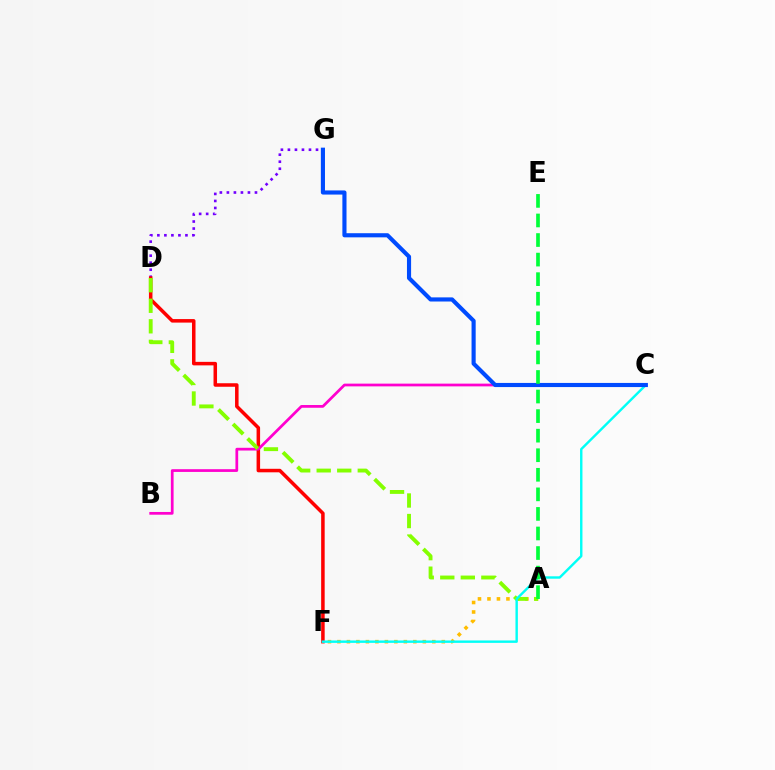{('D', 'G'): [{'color': '#7200ff', 'line_style': 'dotted', 'thickness': 1.91}], ('D', 'F'): [{'color': '#ff0000', 'line_style': 'solid', 'thickness': 2.53}], ('B', 'C'): [{'color': '#ff00cf', 'line_style': 'solid', 'thickness': 1.97}], ('A', 'F'): [{'color': '#ffbd00', 'line_style': 'dotted', 'thickness': 2.58}], ('A', 'D'): [{'color': '#84ff00', 'line_style': 'dashed', 'thickness': 2.79}], ('C', 'F'): [{'color': '#00fff6', 'line_style': 'solid', 'thickness': 1.73}], ('C', 'G'): [{'color': '#004bff', 'line_style': 'solid', 'thickness': 2.98}], ('A', 'E'): [{'color': '#00ff39', 'line_style': 'dashed', 'thickness': 2.66}]}